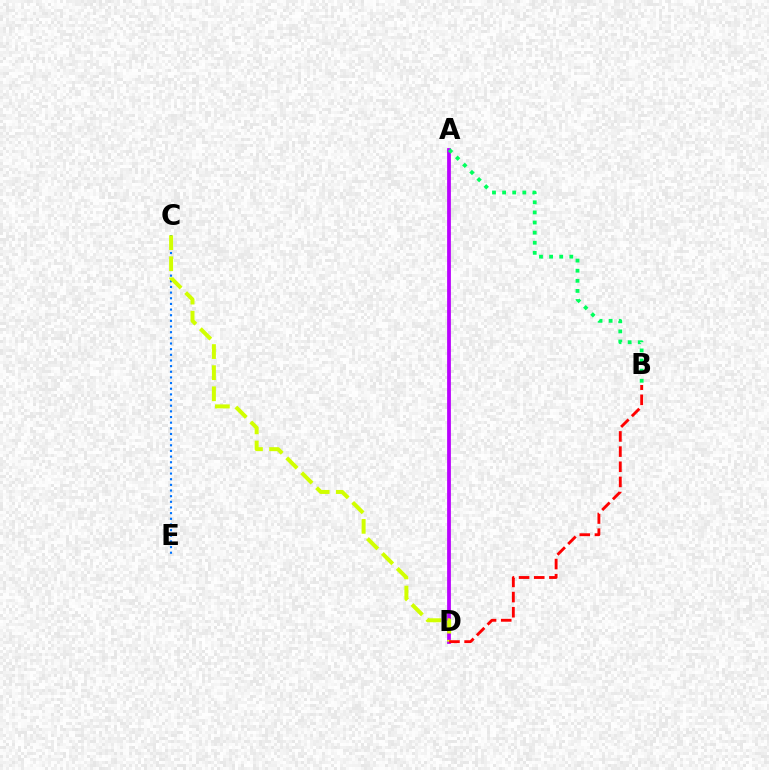{('C', 'E'): [{'color': '#0074ff', 'line_style': 'dotted', 'thickness': 1.54}], ('A', 'D'): [{'color': '#b900ff', 'line_style': 'solid', 'thickness': 2.71}], ('C', 'D'): [{'color': '#d1ff00', 'line_style': 'dashed', 'thickness': 2.87}], ('B', 'D'): [{'color': '#ff0000', 'line_style': 'dashed', 'thickness': 2.06}], ('A', 'B'): [{'color': '#00ff5c', 'line_style': 'dotted', 'thickness': 2.75}]}